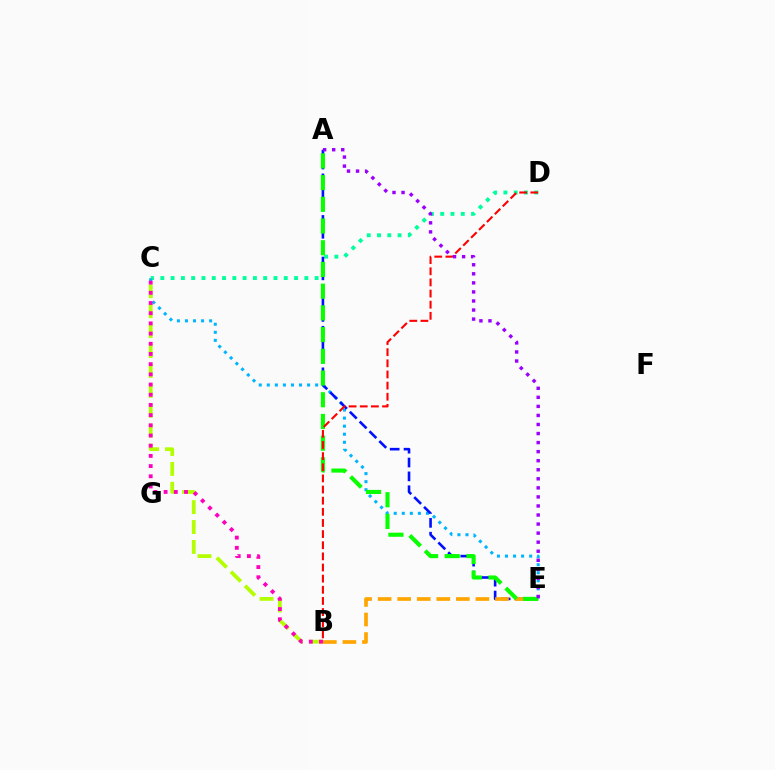{('C', 'D'): [{'color': '#00ff9d', 'line_style': 'dotted', 'thickness': 2.8}], ('C', 'E'): [{'color': '#00b5ff', 'line_style': 'dotted', 'thickness': 2.19}], ('A', 'E'): [{'color': '#0010ff', 'line_style': 'dashed', 'thickness': 1.88}, {'color': '#08ff00', 'line_style': 'dashed', 'thickness': 2.95}, {'color': '#9b00ff', 'line_style': 'dotted', 'thickness': 2.46}], ('B', 'C'): [{'color': '#b3ff00', 'line_style': 'dashed', 'thickness': 2.71}, {'color': '#ff00bd', 'line_style': 'dotted', 'thickness': 2.77}], ('B', 'E'): [{'color': '#ffa500', 'line_style': 'dashed', 'thickness': 2.66}], ('B', 'D'): [{'color': '#ff0000', 'line_style': 'dashed', 'thickness': 1.51}]}